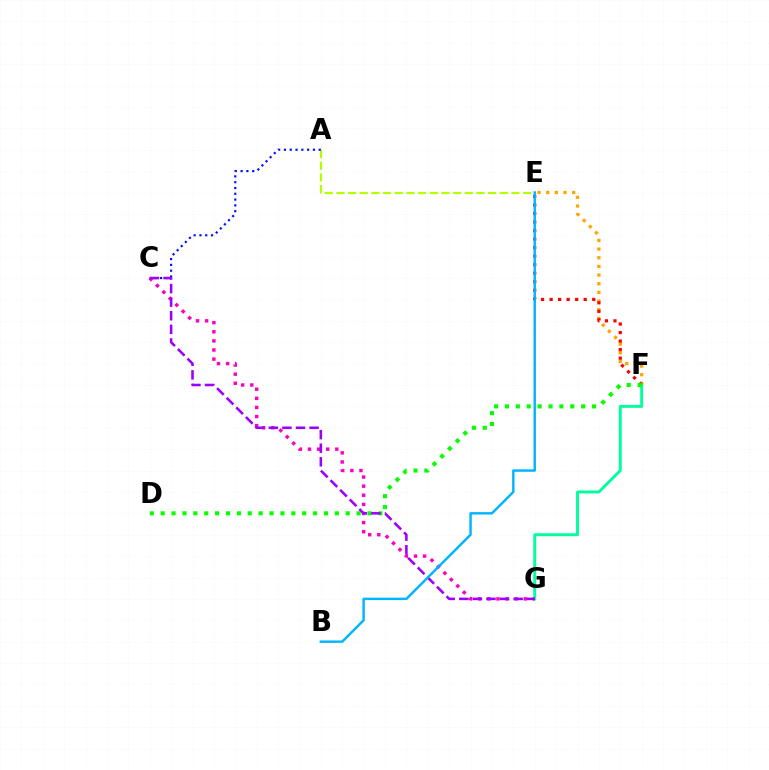{('E', 'F'): [{'color': '#ffa500', 'line_style': 'dotted', 'thickness': 2.35}, {'color': '#ff0000', 'line_style': 'dotted', 'thickness': 2.32}], ('F', 'G'): [{'color': '#00ff9d', 'line_style': 'solid', 'thickness': 2.1}], ('C', 'G'): [{'color': '#ff00bd', 'line_style': 'dotted', 'thickness': 2.48}, {'color': '#9b00ff', 'line_style': 'dashed', 'thickness': 1.85}], ('A', 'E'): [{'color': '#b3ff00', 'line_style': 'dashed', 'thickness': 1.59}], ('D', 'F'): [{'color': '#08ff00', 'line_style': 'dotted', 'thickness': 2.96}], ('A', 'C'): [{'color': '#0010ff', 'line_style': 'dotted', 'thickness': 1.58}], ('B', 'E'): [{'color': '#00b5ff', 'line_style': 'solid', 'thickness': 1.75}]}